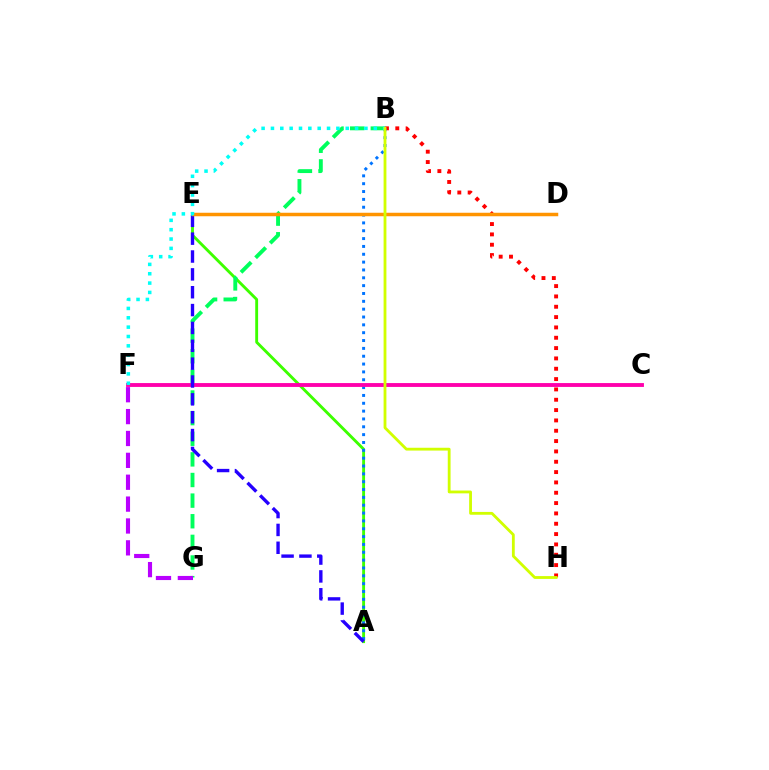{('A', 'E'): [{'color': '#3dff00', 'line_style': 'solid', 'thickness': 2.07}, {'color': '#2500ff', 'line_style': 'dashed', 'thickness': 2.43}], ('B', 'H'): [{'color': '#ff0000', 'line_style': 'dotted', 'thickness': 2.81}, {'color': '#d1ff00', 'line_style': 'solid', 'thickness': 2.03}], ('A', 'B'): [{'color': '#0074ff', 'line_style': 'dotted', 'thickness': 2.13}], ('B', 'G'): [{'color': '#00ff5c', 'line_style': 'dashed', 'thickness': 2.8}], ('F', 'G'): [{'color': '#b900ff', 'line_style': 'dashed', 'thickness': 2.97}], ('C', 'F'): [{'color': '#ff00ac', 'line_style': 'solid', 'thickness': 2.78}], ('D', 'E'): [{'color': '#ff9400', 'line_style': 'solid', 'thickness': 2.51}], ('B', 'F'): [{'color': '#00fff6', 'line_style': 'dotted', 'thickness': 2.54}]}